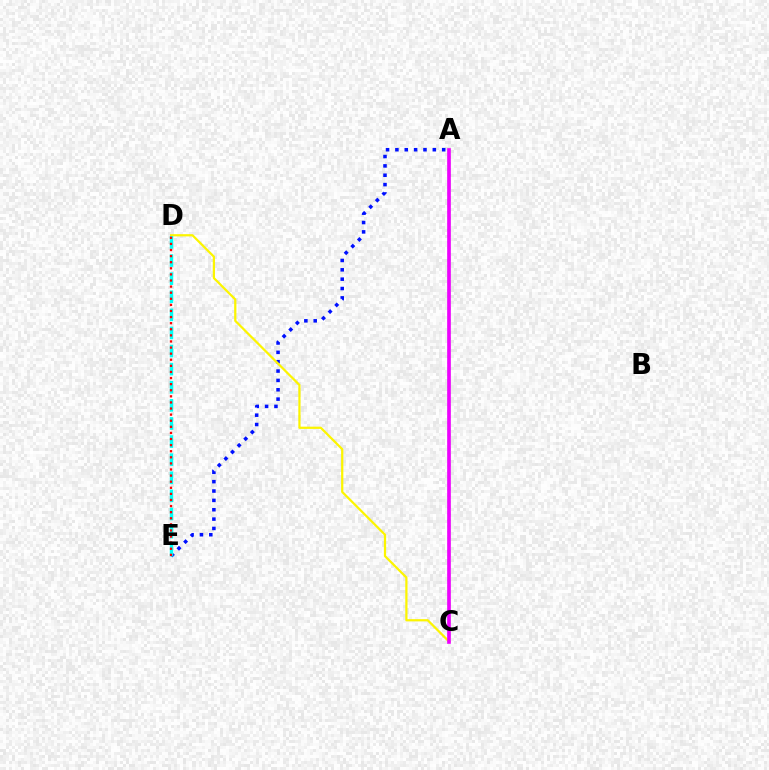{('A', 'E'): [{'color': '#0010ff', 'line_style': 'dotted', 'thickness': 2.54}], ('C', 'D'): [{'color': '#fcf500', 'line_style': 'solid', 'thickness': 1.61}], ('D', 'E'): [{'color': '#00fff6', 'line_style': 'dashed', 'thickness': 2.46}, {'color': '#ff0000', 'line_style': 'dotted', 'thickness': 1.66}], ('A', 'C'): [{'color': '#08ff00', 'line_style': 'dotted', 'thickness': 1.64}, {'color': '#ee00ff', 'line_style': 'solid', 'thickness': 2.63}]}